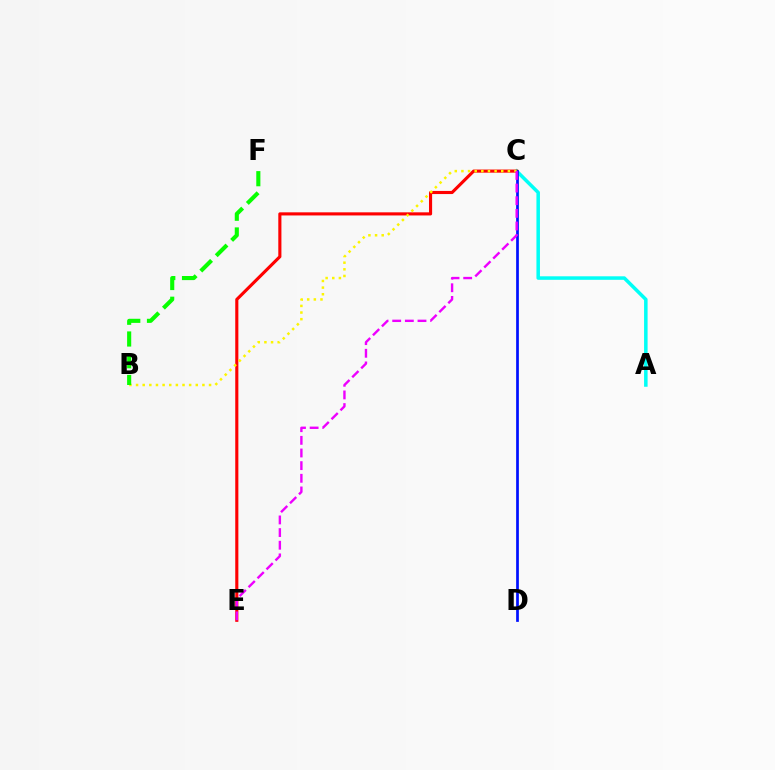{('A', 'C'): [{'color': '#00fff6', 'line_style': 'solid', 'thickness': 2.53}], ('C', 'E'): [{'color': '#ff0000', 'line_style': 'solid', 'thickness': 2.24}, {'color': '#ee00ff', 'line_style': 'dashed', 'thickness': 1.72}], ('C', 'D'): [{'color': '#0010ff', 'line_style': 'solid', 'thickness': 1.96}], ('B', 'C'): [{'color': '#fcf500', 'line_style': 'dotted', 'thickness': 1.8}], ('B', 'F'): [{'color': '#08ff00', 'line_style': 'dashed', 'thickness': 2.95}]}